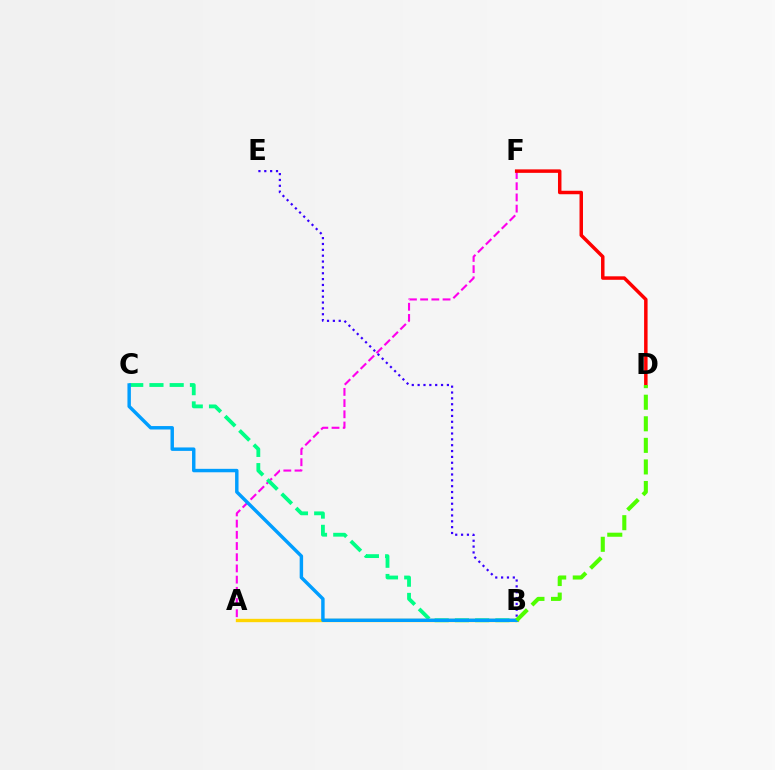{('A', 'F'): [{'color': '#ff00ed', 'line_style': 'dashed', 'thickness': 1.52}], ('D', 'F'): [{'color': '#ff0000', 'line_style': 'solid', 'thickness': 2.51}], ('A', 'B'): [{'color': '#ffd500', 'line_style': 'solid', 'thickness': 2.42}], ('B', 'C'): [{'color': '#00ff86', 'line_style': 'dashed', 'thickness': 2.75}, {'color': '#009eff', 'line_style': 'solid', 'thickness': 2.48}], ('B', 'E'): [{'color': '#3700ff', 'line_style': 'dotted', 'thickness': 1.59}], ('B', 'D'): [{'color': '#4fff00', 'line_style': 'dashed', 'thickness': 2.93}]}